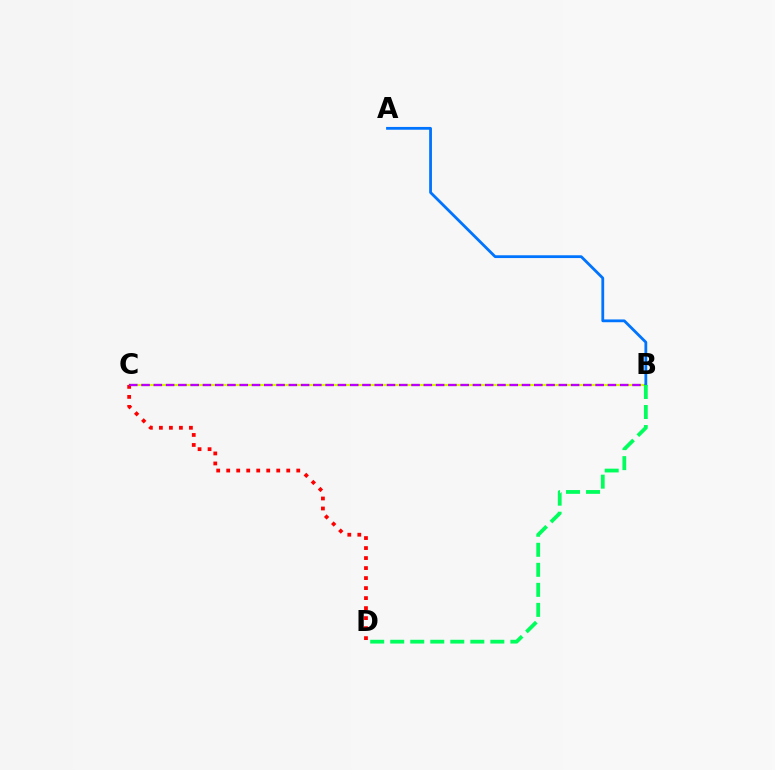{('B', 'C'): [{'color': '#d1ff00', 'line_style': 'solid', 'thickness': 1.56}, {'color': '#b900ff', 'line_style': 'dashed', 'thickness': 1.67}], ('C', 'D'): [{'color': '#ff0000', 'line_style': 'dotted', 'thickness': 2.72}], ('A', 'B'): [{'color': '#0074ff', 'line_style': 'solid', 'thickness': 2.01}], ('B', 'D'): [{'color': '#00ff5c', 'line_style': 'dashed', 'thickness': 2.72}]}